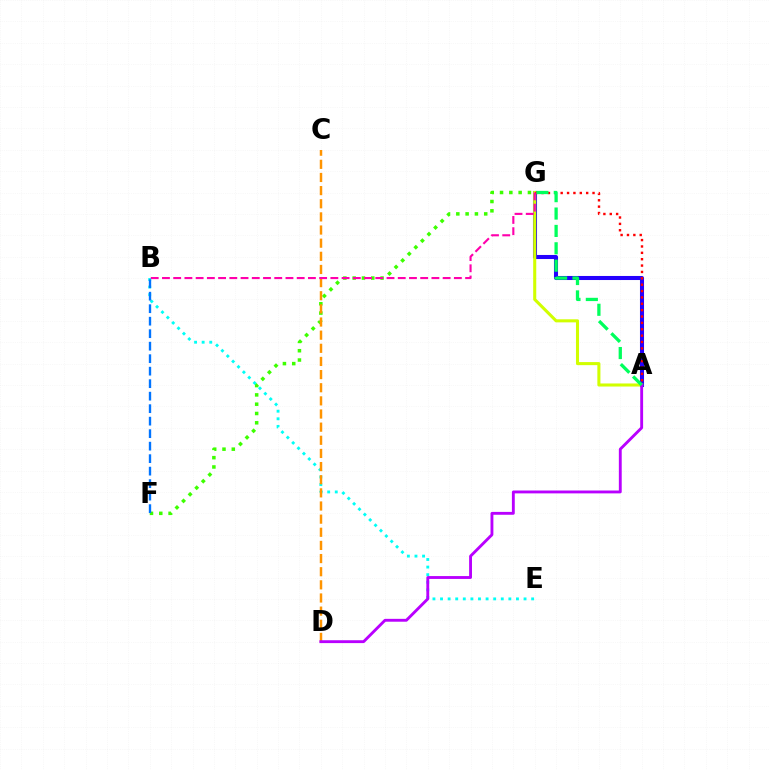{('F', 'G'): [{'color': '#3dff00', 'line_style': 'dotted', 'thickness': 2.53}], ('A', 'G'): [{'color': '#2500ff', 'line_style': 'solid', 'thickness': 2.93}, {'color': '#d1ff00', 'line_style': 'solid', 'thickness': 2.21}, {'color': '#ff0000', 'line_style': 'dotted', 'thickness': 1.73}, {'color': '#00ff5c', 'line_style': 'dashed', 'thickness': 2.36}], ('B', 'E'): [{'color': '#00fff6', 'line_style': 'dotted', 'thickness': 2.06}], ('C', 'D'): [{'color': '#ff9400', 'line_style': 'dashed', 'thickness': 1.79}], ('B', 'G'): [{'color': '#ff00ac', 'line_style': 'dashed', 'thickness': 1.53}], ('B', 'F'): [{'color': '#0074ff', 'line_style': 'dashed', 'thickness': 1.7}], ('A', 'D'): [{'color': '#b900ff', 'line_style': 'solid', 'thickness': 2.06}]}